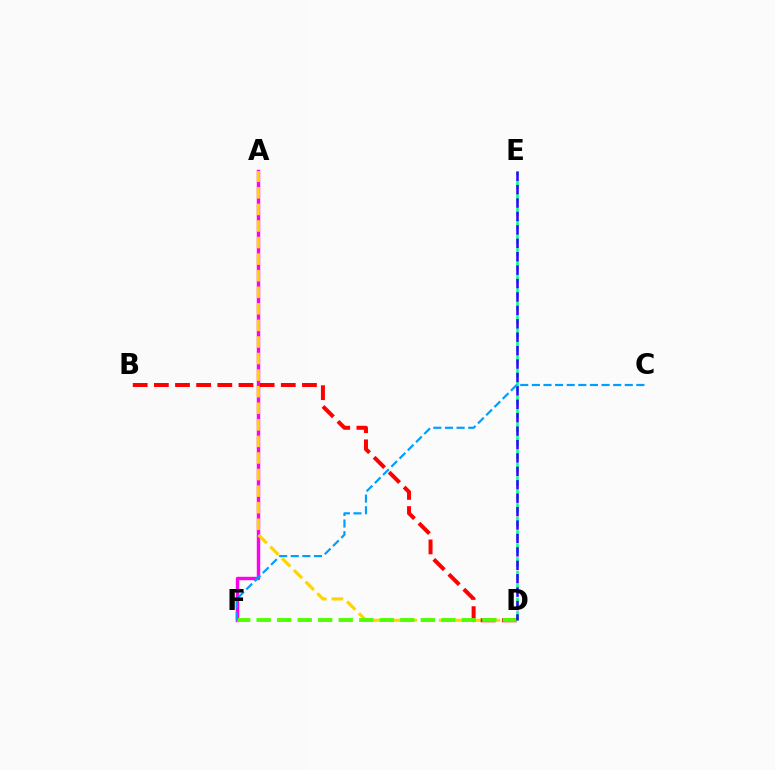{('A', 'F'): [{'color': '#ff00ed', 'line_style': 'solid', 'thickness': 2.46}], ('A', 'D'): [{'color': '#ffd500', 'line_style': 'dashed', 'thickness': 2.25}], ('D', 'E'): [{'color': '#00ff86', 'line_style': 'dashed', 'thickness': 1.83}, {'color': '#3700ff', 'line_style': 'dashed', 'thickness': 1.82}], ('B', 'D'): [{'color': '#ff0000', 'line_style': 'dashed', 'thickness': 2.87}], ('D', 'F'): [{'color': '#4fff00', 'line_style': 'dashed', 'thickness': 2.79}], ('C', 'F'): [{'color': '#009eff', 'line_style': 'dashed', 'thickness': 1.58}]}